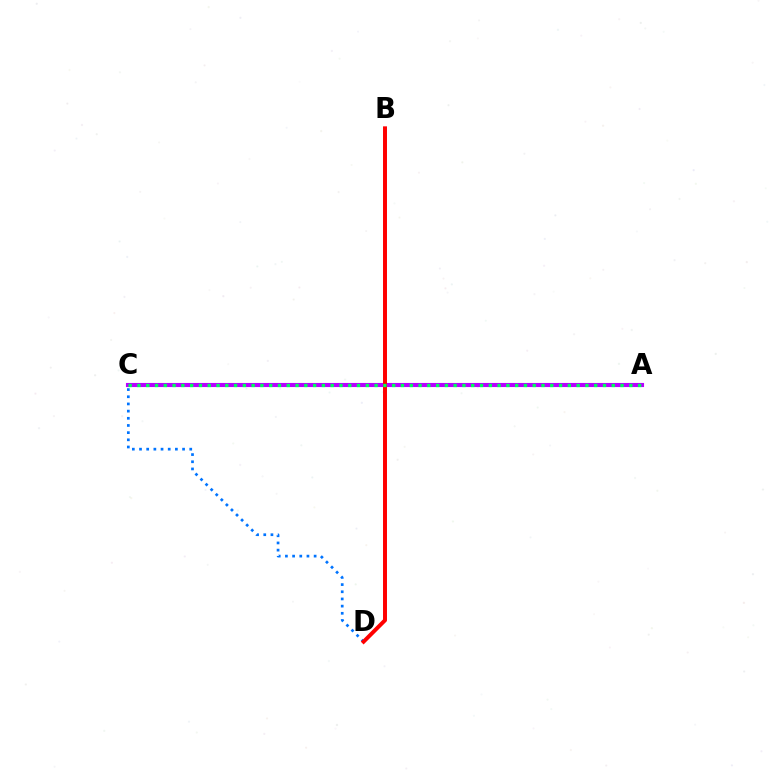{('A', 'C'): [{'color': '#b900ff', 'line_style': 'solid', 'thickness': 2.95}, {'color': '#00ff5c', 'line_style': 'dotted', 'thickness': 2.39}], ('C', 'D'): [{'color': '#0074ff', 'line_style': 'dotted', 'thickness': 1.95}], ('B', 'D'): [{'color': '#d1ff00', 'line_style': 'solid', 'thickness': 1.56}, {'color': '#ff0000', 'line_style': 'solid', 'thickness': 2.85}]}